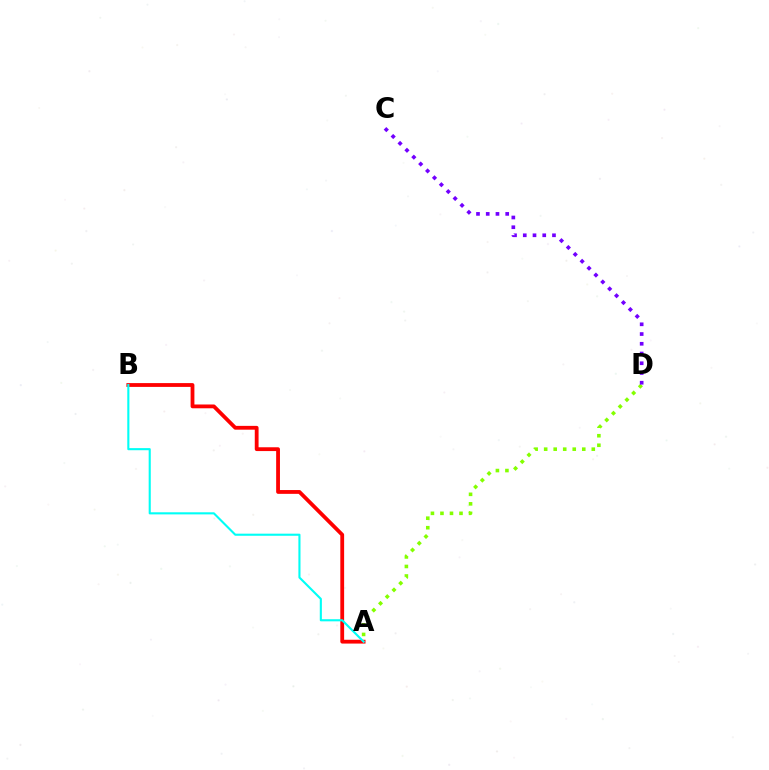{('A', 'D'): [{'color': '#84ff00', 'line_style': 'dotted', 'thickness': 2.59}], ('A', 'B'): [{'color': '#ff0000', 'line_style': 'solid', 'thickness': 2.74}, {'color': '#00fff6', 'line_style': 'solid', 'thickness': 1.52}], ('C', 'D'): [{'color': '#7200ff', 'line_style': 'dotted', 'thickness': 2.65}]}